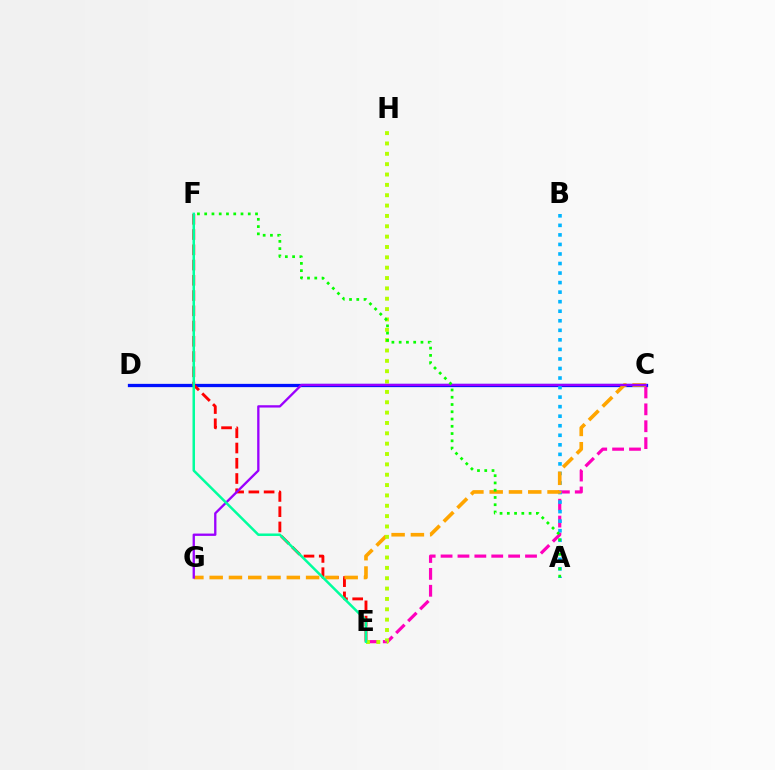{('C', 'D'): [{'color': '#0010ff', 'line_style': 'solid', 'thickness': 2.36}], ('C', 'E'): [{'color': '#ff00bd', 'line_style': 'dashed', 'thickness': 2.29}], ('A', 'B'): [{'color': '#00b5ff', 'line_style': 'dotted', 'thickness': 2.59}], ('E', 'F'): [{'color': '#ff0000', 'line_style': 'dashed', 'thickness': 2.07}, {'color': '#00ff9d', 'line_style': 'solid', 'thickness': 1.8}], ('C', 'G'): [{'color': '#ffa500', 'line_style': 'dashed', 'thickness': 2.62}, {'color': '#9b00ff', 'line_style': 'solid', 'thickness': 1.67}], ('E', 'H'): [{'color': '#b3ff00', 'line_style': 'dotted', 'thickness': 2.81}], ('A', 'F'): [{'color': '#08ff00', 'line_style': 'dotted', 'thickness': 1.97}]}